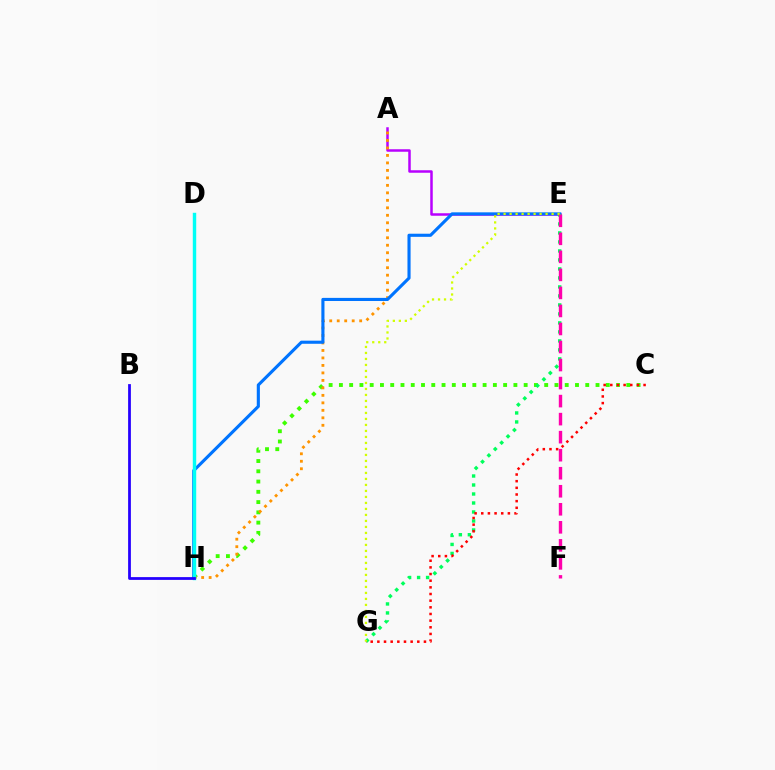{('C', 'H'): [{'color': '#3dff00', 'line_style': 'dotted', 'thickness': 2.79}], ('A', 'E'): [{'color': '#b900ff', 'line_style': 'solid', 'thickness': 1.8}], ('A', 'H'): [{'color': '#ff9400', 'line_style': 'dotted', 'thickness': 2.03}], ('E', 'H'): [{'color': '#0074ff', 'line_style': 'solid', 'thickness': 2.24}], ('E', 'G'): [{'color': '#00ff5c', 'line_style': 'dotted', 'thickness': 2.44}, {'color': '#d1ff00', 'line_style': 'dotted', 'thickness': 1.63}], ('D', 'H'): [{'color': '#00fff6', 'line_style': 'solid', 'thickness': 2.46}], ('C', 'G'): [{'color': '#ff0000', 'line_style': 'dotted', 'thickness': 1.81}], ('E', 'F'): [{'color': '#ff00ac', 'line_style': 'dashed', 'thickness': 2.45}], ('B', 'H'): [{'color': '#2500ff', 'line_style': 'solid', 'thickness': 2.0}]}